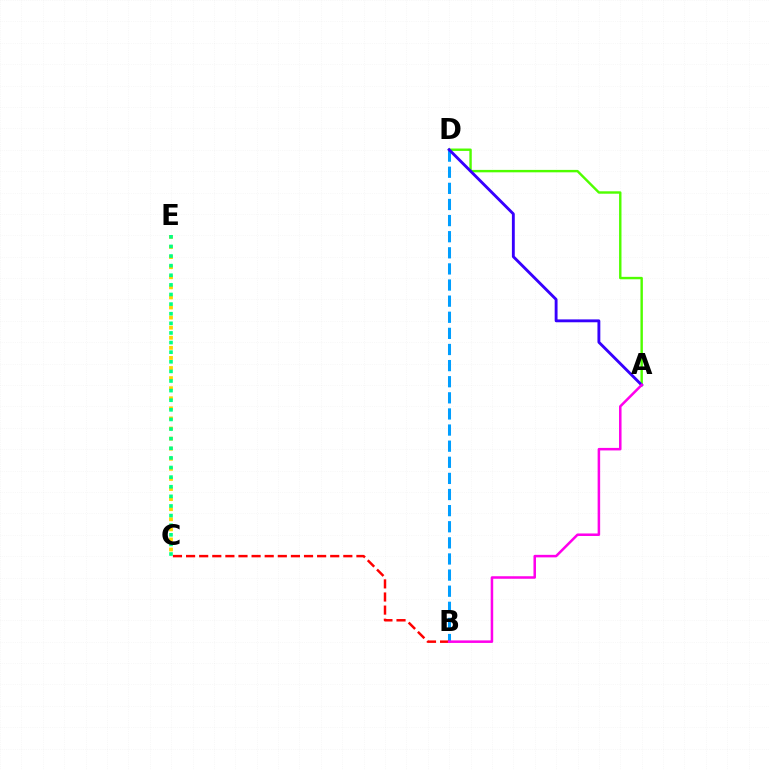{('B', 'D'): [{'color': '#009eff', 'line_style': 'dashed', 'thickness': 2.19}], ('C', 'E'): [{'color': '#ffd500', 'line_style': 'dotted', 'thickness': 2.74}, {'color': '#00ff86', 'line_style': 'dotted', 'thickness': 2.61}], ('B', 'C'): [{'color': '#ff0000', 'line_style': 'dashed', 'thickness': 1.78}], ('A', 'D'): [{'color': '#4fff00', 'line_style': 'solid', 'thickness': 1.74}, {'color': '#3700ff', 'line_style': 'solid', 'thickness': 2.07}], ('A', 'B'): [{'color': '#ff00ed', 'line_style': 'solid', 'thickness': 1.82}]}